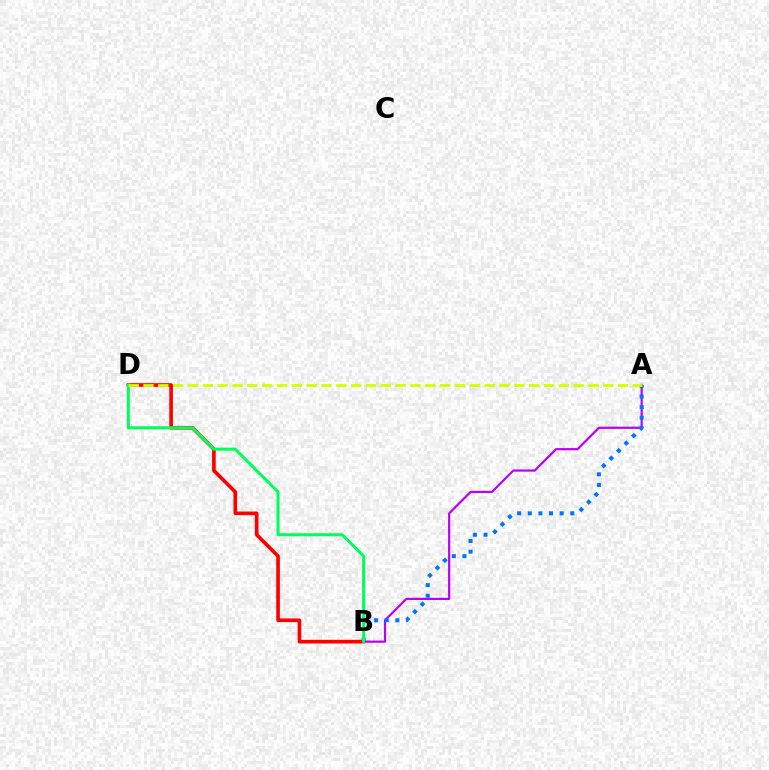{('A', 'B'): [{'color': '#b900ff', 'line_style': 'solid', 'thickness': 1.59}, {'color': '#0074ff', 'line_style': 'dotted', 'thickness': 2.89}], ('B', 'D'): [{'color': '#ff0000', 'line_style': 'solid', 'thickness': 2.62}, {'color': '#00ff5c', 'line_style': 'solid', 'thickness': 2.18}], ('A', 'D'): [{'color': '#d1ff00', 'line_style': 'dashed', 'thickness': 2.01}]}